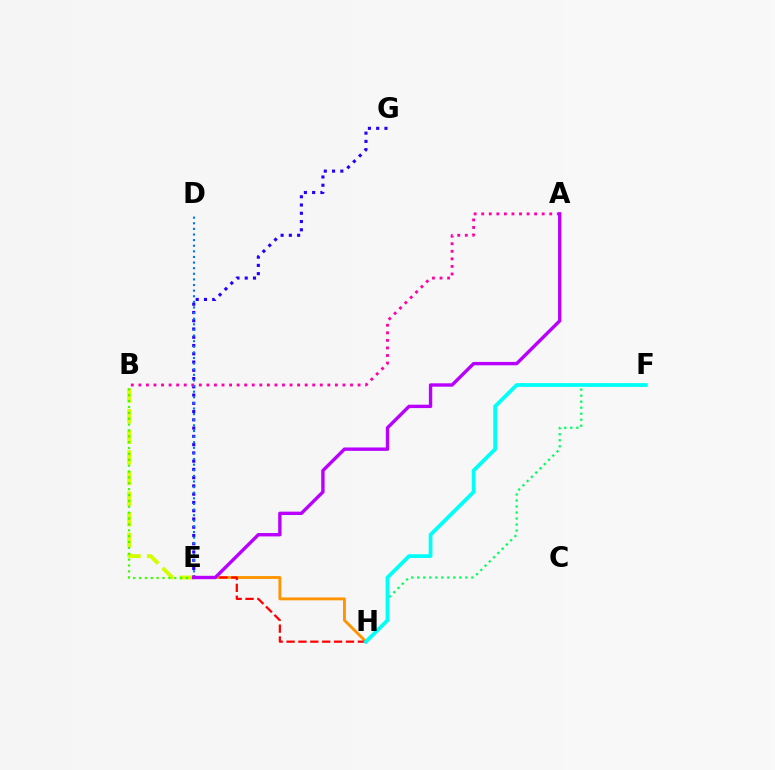{('E', 'H'): [{'color': '#ff9400', 'line_style': 'solid', 'thickness': 2.06}, {'color': '#ff0000', 'line_style': 'dashed', 'thickness': 1.61}], ('E', 'G'): [{'color': '#2500ff', 'line_style': 'dotted', 'thickness': 2.24}], ('A', 'B'): [{'color': '#ff00ac', 'line_style': 'dotted', 'thickness': 2.05}], ('B', 'E'): [{'color': '#d1ff00', 'line_style': 'dashed', 'thickness': 2.8}, {'color': '#3dff00', 'line_style': 'dotted', 'thickness': 1.6}], ('D', 'E'): [{'color': '#0074ff', 'line_style': 'dotted', 'thickness': 1.53}], ('F', 'H'): [{'color': '#00ff5c', 'line_style': 'dotted', 'thickness': 1.63}, {'color': '#00fff6', 'line_style': 'solid', 'thickness': 2.71}], ('A', 'E'): [{'color': '#b900ff', 'line_style': 'solid', 'thickness': 2.43}]}